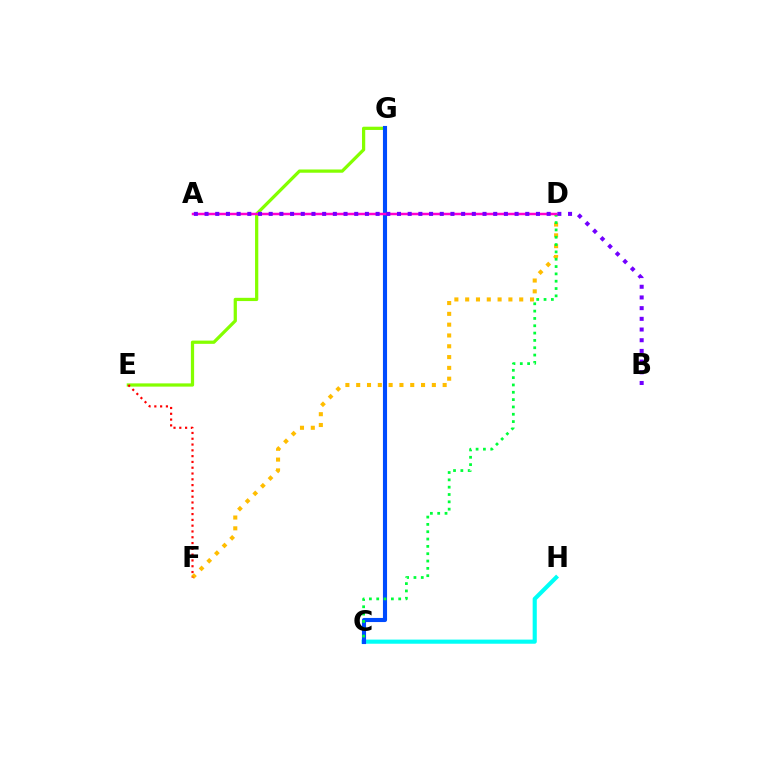{('C', 'H'): [{'color': '#00fff6', 'line_style': 'solid', 'thickness': 2.97}], ('E', 'G'): [{'color': '#84ff00', 'line_style': 'solid', 'thickness': 2.33}], ('C', 'G'): [{'color': '#004bff', 'line_style': 'solid', 'thickness': 2.96}], ('D', 'F'): [{'color': '#ffbd00', 'line_style': 'dotted', 'thickness': 2.94}], ('E', 'F'): [{'color': '#ff0000', 'line_style': 'dotted', 'thickness': 1.57}], ('C', 'D'): [{'color': '#00ff39', 'line_style': 'dotted', 'thickness': 1.99}], ('A', 'D'): [{'color': '#ff00cf', 'line_style': 'solid', 'thickness': 1.78}], ('A', 'B'): [{'color': '#7200ff', 'line_style': 'dotted', 'thickness': 2.9}]}